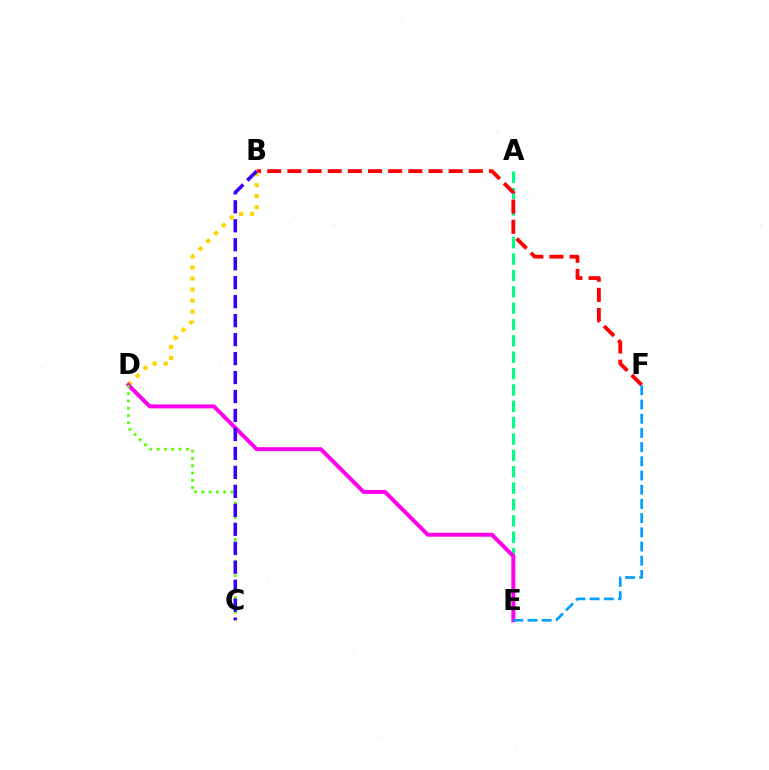{('A', 'E'): [{'color': '#00ff86', 'line_style': 'dashed', 'thickness': 2.22}], ('B', 'F'): [{'color': '#ff0000', 'line_style': 'dashed', 'thickness': 2.74}], ('B', 'D'): [{'color': '#ffd500', 'line_style': 'dotted', 'thickness': 3.0}], ('D', 'E'): [{'color': '#ff00ed', 'line_style': 'solid', 'thickness': 2.86}], ('C', 'D'): [{'color': '#4fff00', 'line_style': 'dotted', 'thickness': 1.98}], ('E', 'F'): [{'color': '#009eff', 'line_style': 'dashed', 'thickness': 1.93}], ('B', 'C'): [{'color': '#3700ff', 'line_style': 'dashed', 'thickness': 2.58}]}